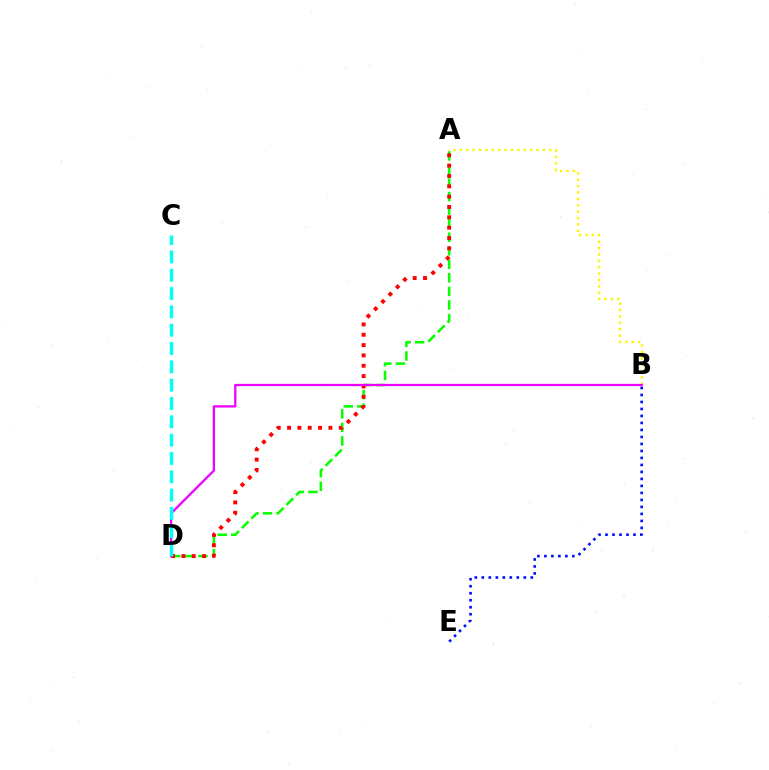{('A', 'D'): [{'color': '#08ff00', 'line_style': 'dashed', 'thickness': 1.84}, {'color': '#ff0000', 'line_style': 'dotted', 'thickness': 2.81}], ('B', 'E'): [{'color': '#0010ff', 'line_style': 'dotted', 'thickness': 1.9}], ('A', 'B'): [{'color': '#fcf500', 'line_style': 'dotted', 'thickness': 1.73}], ('B', 'D'): [{'color': '#ee00ff', 'line_style': 'solid', 'thickness': 1.64}], ('C', 'D'): [{'color': '#00fff6', 'line_style': 'dashed', 'thickness': 2.49}]}